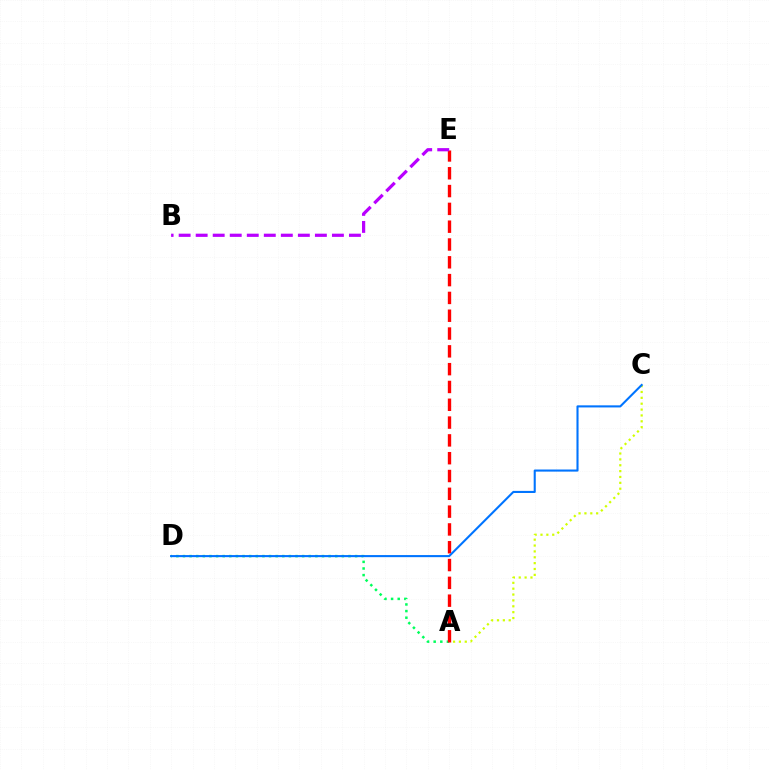{('A', 'D'): [{'color': '#00ff5c', 'line_style': 'dotted', 'thickness': 1.8}], ('A', 'C'): [{'color': '#d1ff00', 'line_style': 'dotted', 'thickness': 1.59}], ('A', 'E'): [{'color': '#ff0000', 'line_style': 'dashed', 'thickness': 2.42}], ('B', 'E'): [{'color': '#b900ff', 'line_style': 'dashed', 'thickness': 2.31}], ('C', 'D'): [{'color': '#0074ff', 'line_style': 'solid', 'thickness': 1.5}]}